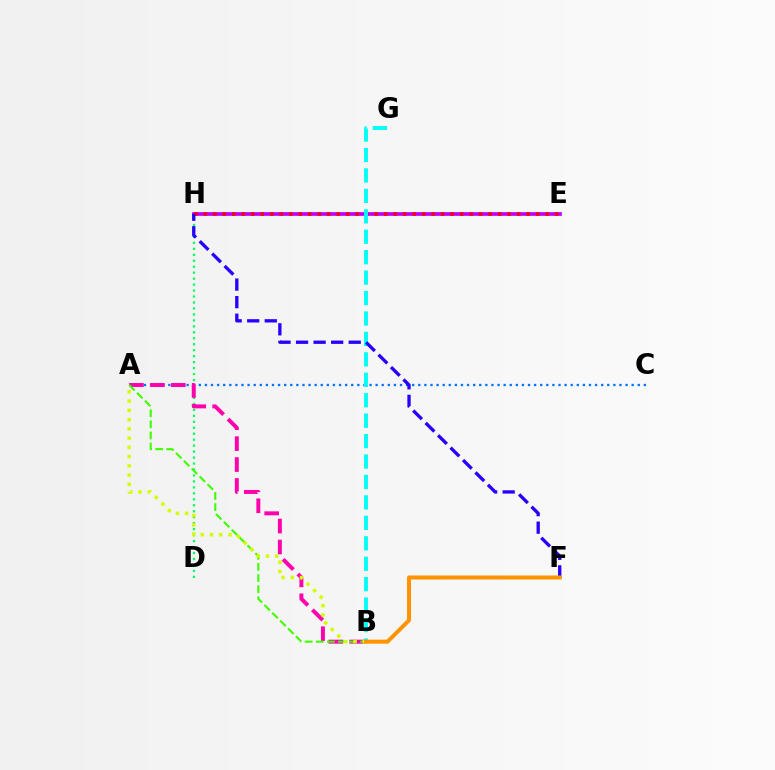{('A', 'C'): [{'color': '#0074ff', 'line_style': 'dotted', 'thickness': 1.66}], ('E', 'H'): [{'color': '#b900ff', 'line_style': 'solid', 'thickness': 2.64}, {'color': '#ff0000', 'line_style': 'dotted', 'thickness': 2.58}], ('D', 'H'): [{'color': '#00ff5c', 'line_style': 'dotted', 'thickness': 1.62}], ('A', 'B'): [{'color': '#ff00ac', 'line_style': 'dashed', 'thickness': 2.84}, {'color': '#3dff00', 'line_style': 'dashed', 'thickness': 1.51}, {'color': '#d1ff00', 'line_style': 'dotted', 'thickness': 2.51}], ('B', 'G'): [{'color': '#00fff6', 'line_style': 'dashed', 'thickness': 2.78}], ('F', 'H'): [{'color': '#2500ff', 'line_style': 'dashed', 'thickness': 2.39}], ('B', 'F'): [{'color': '#ff9400', 'line_style': 'solid', 'thickness': 2.9}]}